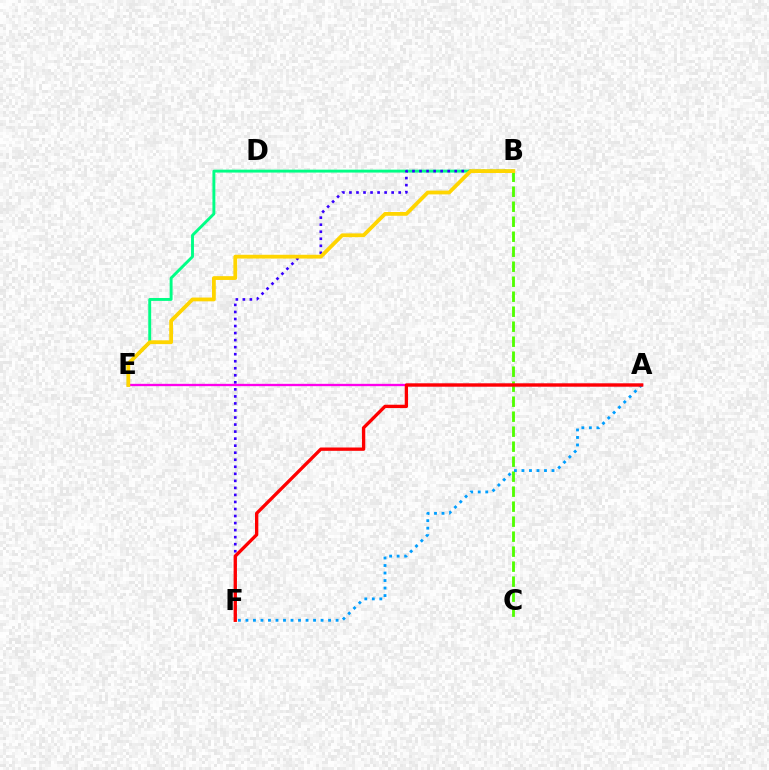{('B', 'E'): [{'color': '#00ff86', 'line_style': 'solid', 'thickness': 2.09}, {'color': '#ffd500', 'line_style': 'solid', 'thickness': 2.73}], ('B', 'F'): [{'color': '#3700ff', 'line_style': 'dotted', 'thickness': 1.91}], ('B', 'C'): [{'color': '#4fff00', 'line_style': 'dashed', 'thickness': 2.04}], ('A', 'E'): [{'color': '#ff00ed', 'line_style': 'solid', 'thickness': 1.67}], ('A', 'F'): [{'color': '#009eff', 'line_style': 'dotted', 'thickness': 2.04}, {'color': '#ff0000', 'line_style': 'solid', 'thickness': 2.39}]}